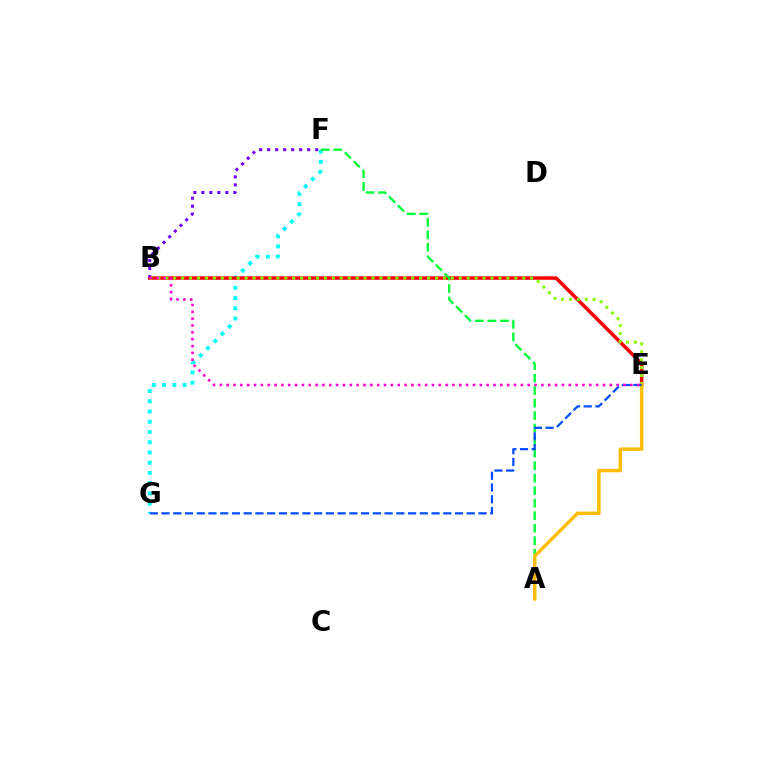{('F', 'G'): [{'color': '#00fff6', 'line_style': 'dotted', 'thickness': 2.78}], ('B', 'E'): [{'color': '#ff0000', 'line_style': 'solid', 'thickness': 2.52}, {'color': '#84ff00', 'line_style': 'dotted', 'thickness': 2.16}, {'color': '#ff00cf', 'line_style': 'dotted', 'thickness': 1.86}], ('B', 'F'): [{'color': '#7200ff', 'line_style': 'dotted', 'thickness': 2.18}], ('A', 'F'): [{'color': '#00ff39', 'line_style': 'dashed', 'thickness': 1.7}], ('A', 'E'): [{'color': '#ffbd00', 'line_style': 'solid', 'thickness': 2.5}], ('E', 'G'): [{'color': '#004bff', 'line_style': 'dashed', 'thickness': 1.6}]}